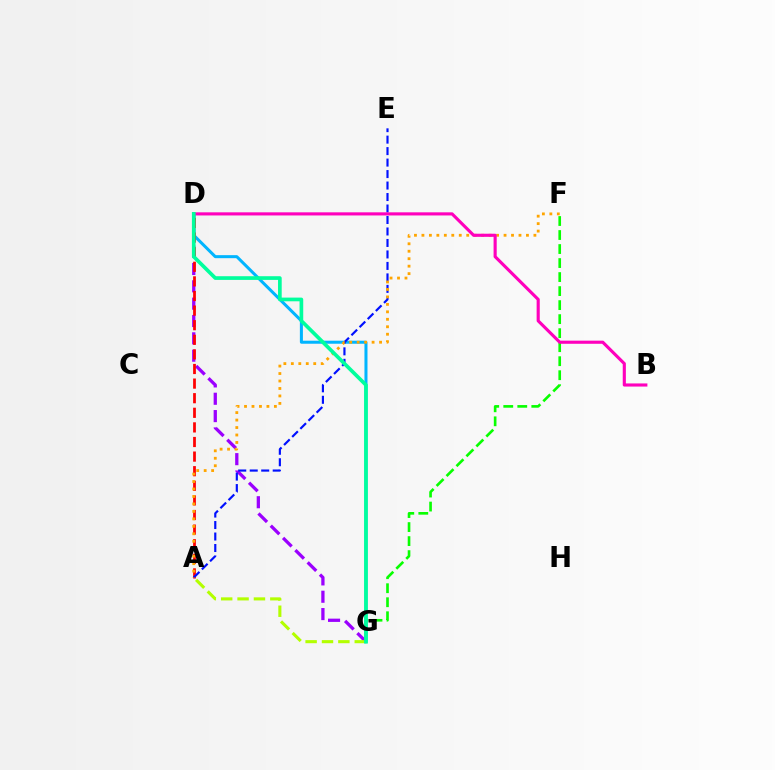{('D', 'G'): [{'color': '#9b00ff', 'line_style': 'dashed', 'thickness': 2.36}, {'color': '#00b5ff', 'line_style': 'solid', 'thickness': 2.18}, {'color': '#00ff9d', 'line_style': 'solid', 'thickness': 2.65}], ('F', 'G'): [{'color': '#08ff00', 'line_style': 'dashed', 'thickness': 1.9}], ('A', 'G'): [{'color': '#b3ff00', 'line_style': 'dashed', 'thickness': 2.22}], ('A', 'D'): [{'color': '#ff0000', 'line_style': 'dashed', 'thickness': 1.98}], ('A', 'E'): [{'color': '#0010ff', 'line_style': 'dashed', 'thickness': 1.56}], ('A', 'F'): [{'color': '#ffa500', 'line_style': 'dotted', 'thickness': 2.03}], ('B', 'D'): [{'color': '#ff00bd', 'line_style': 'solid', 'thickness': 2.25}]}